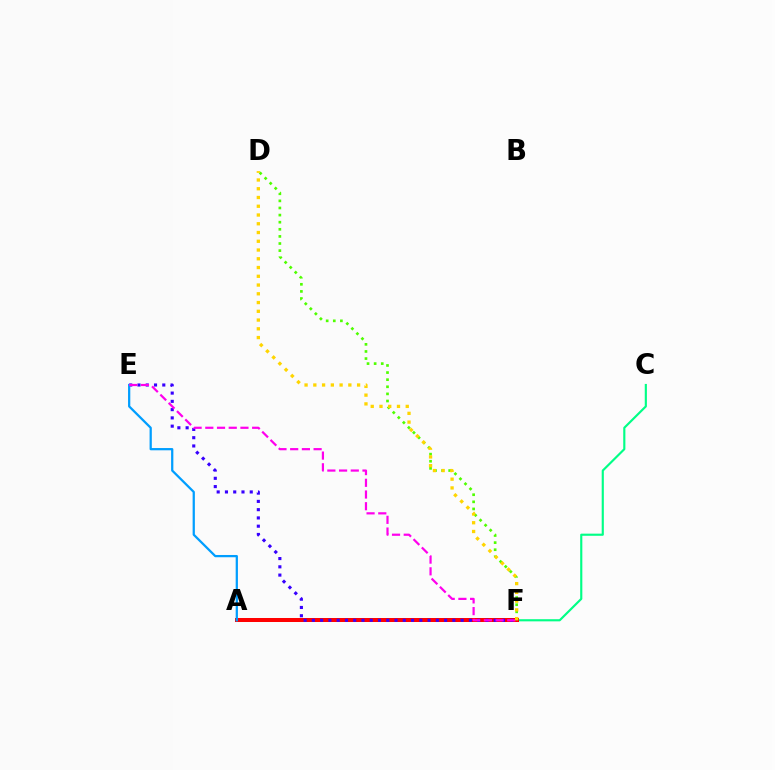{('C', 'F'): [{'color': '#00ff86', 'line_style': 'solid', 'thickness': 1.55}], ('A', 'F'): [{'color': '#ff0000', 'line_style': 'solid', 'thickness': 2.89}], ('E', 'F'): [{'color': '#3700ff', 'line_style': 'dotted', 'thickness': 2.25}, {'color': '#ff00ed', 'line_style': 'dashed', 'thickness': 1.59}], ('A', 'E'): [{'color': '#009eff', 'line_style': 'solid', 'thickness': 1.62}], ('D', 'F'): [{'color': '#4fff00', 'line_style': 'dotted', 'thickness': 1.93}, {'color': '#ffd500', 'line_style': 'dotted', 'thickness': 2.38}]}